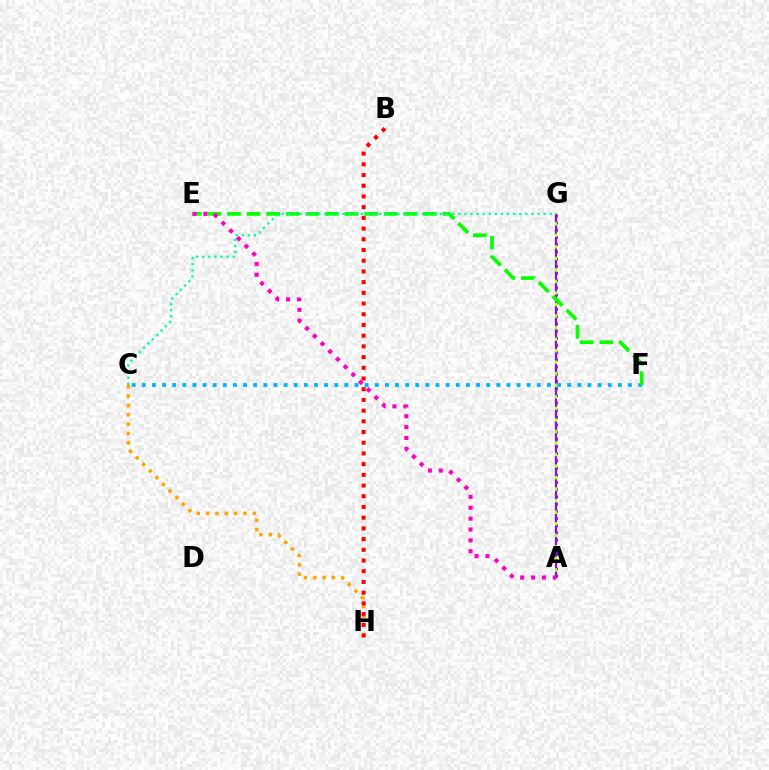{('A', 'G'): [{'color': '#0010ff', 'line_style': 'dotted', 'thickness': 1.96}, {'color': '#b3ff00', 'line_style': 'solid', 'thickness': 1.66}, {'color': '#9b00ff', 'line_style': 'dashed', 'thickness': 1.57}], ('C', 'F'): [{'color': '#00b5ff', 'line_style': 'dotted', 'thickness': 2.75}], ('E', 'F'): [{'color': '#08ff00', 'line_style': 'dashed', 'thickness': 2.66}], ('C', 'H'): [{'color': '#ffa500', 'line_style': 'dotted', 'thickness': 2.54}], ('C', 'G'): [{'color': '#00ff9d', 'line_style': 'dotted', 'thickness': 1.66}], ('B', 'H'): [{'color': '#ff0000', 'line_style': 'dotted', 'thickness': 2.91}], ('A', 'E'): [{'color': '#ff00bd', 'line_style': 'dotted', 'thickness': 2.96}]}